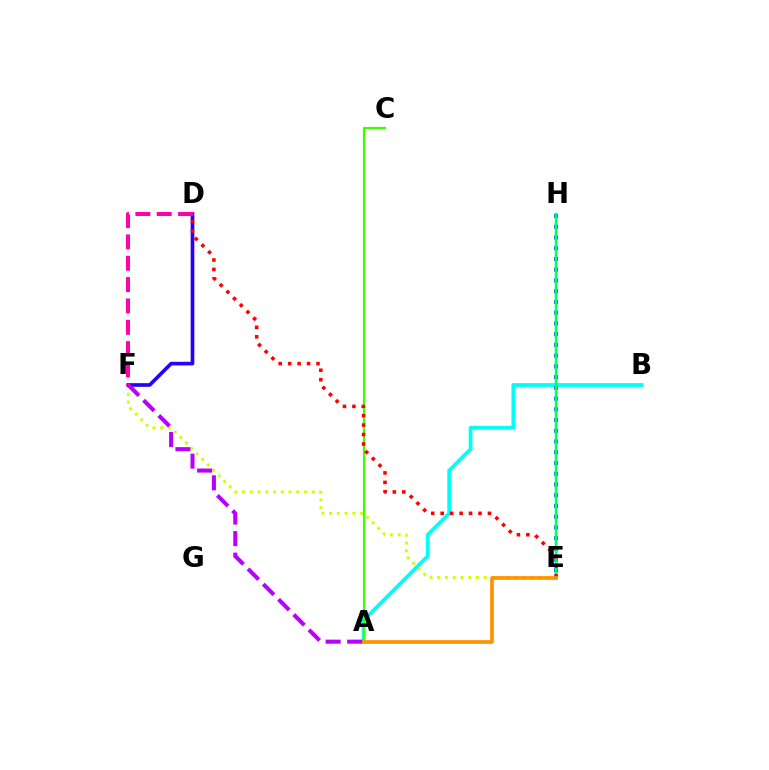{('A', 'B'): [{'color': '#00fff6', 'line_style': 'solid', 'thickness': 2.72}], ('E', 'F'): [{'color': '#d1ff00', 'line_style': 'dotted', 'thickness': 2.11}], ('E', 'H'): [{'color': '#0074ff', 'line_style': 'dotted', 'thickness': 2.92}, {'color': '#00ff5c', 'line_style': 'solid', 'thickness': 1.77}], ('D', 'F'): [{'color': '#2500ff', 'line_style': 'solid', 'thickness': 2.63}, {'color': '#ff00ac', 'line_style': 'dashed', 'thickness': 2.9}], ('A', 'F'): [{'color': '#b900ff', 'line_style': 'dashed', 'thickness': 2.93}], ('A', 'C'): [{'color': '#3dff00', 'line_style': 'solid', 'thickness': 1.62}], ('D', 'E'): [{'color': '#ff0000', 'line_style': 'dotted', 'thickness': 2.57}], ('A', 'E'): [{'color': '#ff9400', 'line_style': 'solid', 'thickness': 2.67}]}